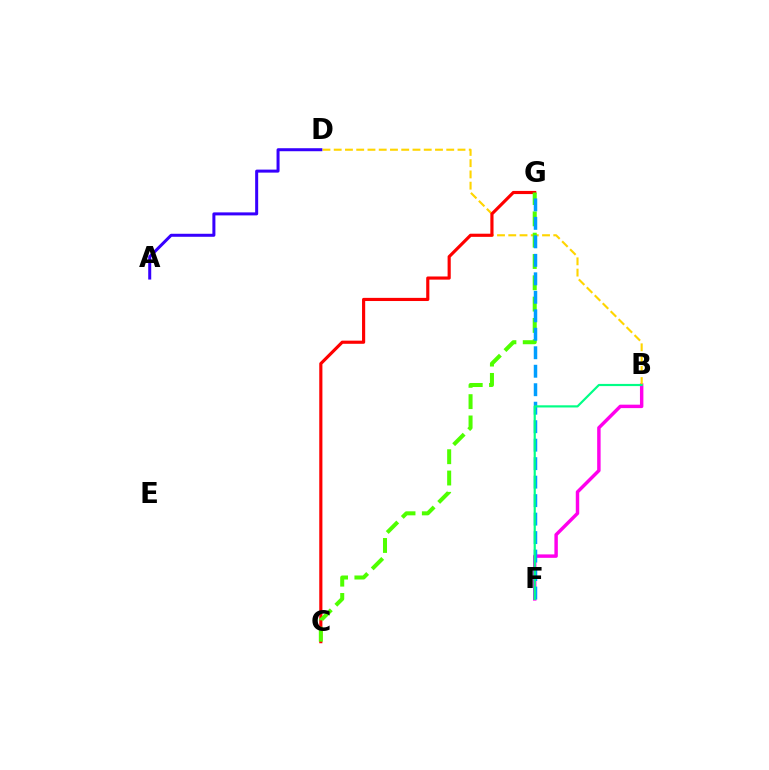{('B', 'F'): [{'color': '#ff00ed', 'line_style': 'solid', 'thickness': 2.48}, {'color': '#00ff86', 'line_style': 'solid', 'thickness': 1.57}], ('B', 'D'): [{'color': '#ffd500', 'line_style': 'dashed', 'thickness': 1.53}], ('A', 'D'): [{'color': '#3700ff', 'line_style': 'solid', 'thickness': 2.17}], ('C', 'G'): [{'color': '#ff0000', 'line_style': 'solid', 'thickness': 2.27}, {'color': '#4fff00', 'line_style': 'dashed', 'thickness': 2.9}], ('F', 'G'): [{'color': '#009eff', 'line_style': 'dashed', 'thickness': 2.51}]}